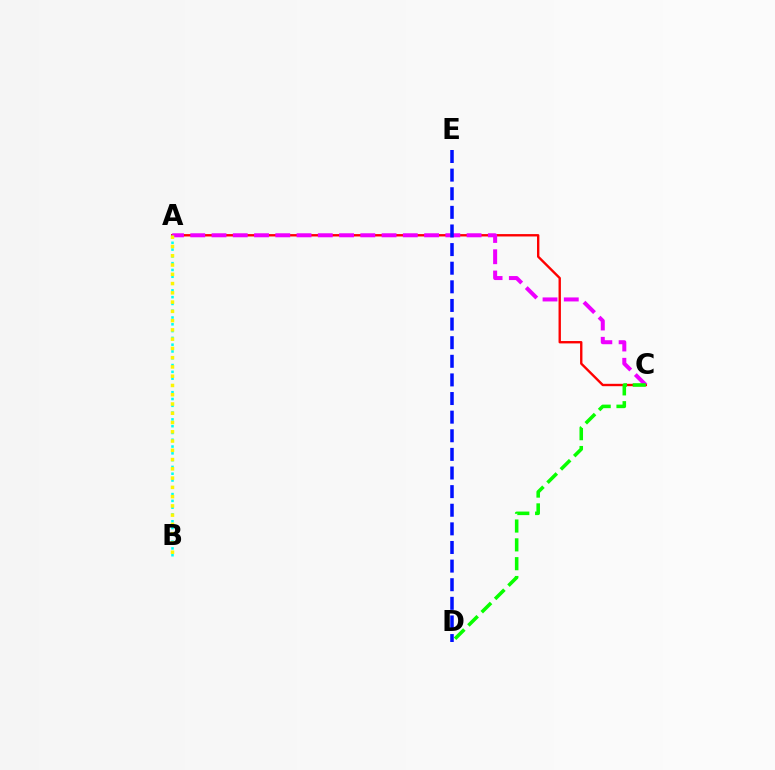{('A', 'C'): [{'color': '#ff0000', 'line_style': 'solid', 'thickness': 1.71}, {'color': '#ee00ff', 'line_style': 'dashed', 'thickness': 2.89}], ('A', 'B'): [{'color': '#00fff6', 'line_style': 'dotted', 'thickness': 1.85}, {'color': '#fcf500', 'line_style': 'dotted', 'thickness': 2.52}], ('C', 'D'): [{'color': '#08ff00', 'line_style': 'dashed', 'thickness': 2.56}], ('D', 'E'): [{'color': '#0010ff', 'line_style': 'dashed', 'thickness': 2.53}]}